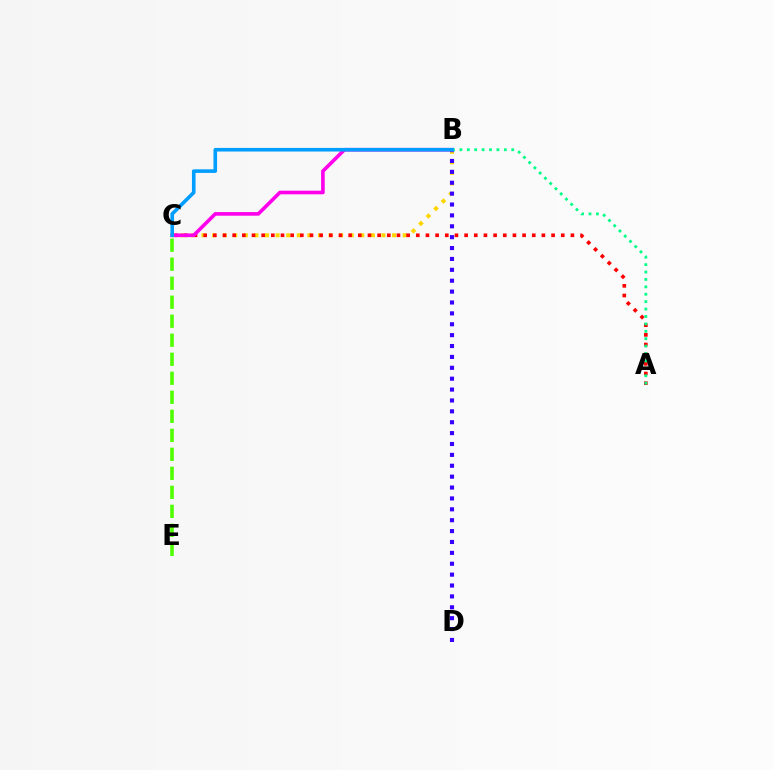{('B', 'C'): [{'color': '#ffd500', 'line_style': 'dotted', 'thickness': 2.88}, {'color': '#ff00ed', 'line_style': 'solid', 'thickness': 2.61}, {'color': '#009eff', 'line_style': 'solid', 'thickness': 2.6}], ('B', 'D'): [{'color': '#3700ff', 'line_style': 'dotted', 'thickness': 2.96}], ('C', 'E'): [{'color': '#4fff00', 'line_style': 'dashed', 'thickness': 2.58}], ('A', 'C'): [{'color': '#ff0000', 'line_style': 'dotted', 'thickness': 2.63}], ('A', 'B'): [{'color': '#00ff86', 'line_style': 'dotted', 'thickness': 2.01}]}